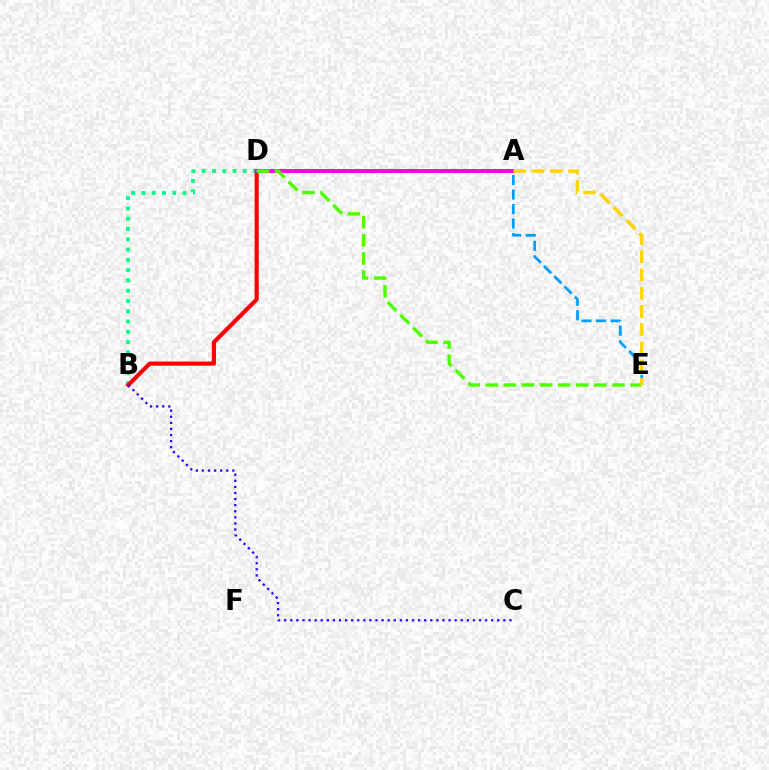{('B', 'D'): [{'color': '#00ff86', 'line_style': 'dotted', 'thickness': 2.79}, {'color': '#ff0000', 'line_style': 'solid', 'thickness': 2.98}], ('A', 'D'): [{'color': '#ff00ed', 'line_style': 'solid', 'thickness': 2.85}], ('D', 'E'): [{'color': '#4fff00', 'line_style': 'dashed', 'thickness': 2.46}], ('B', 'C'): [{'color': '#3700ff', 'line_style': 'dotted', 'thickness': 1.65}], ('A', 'E'): [{'color': '#009eff', 'line_style': 'dashed', 'thickness': 1.97}, {'color': '#ffd500', 'line_style': 'dashed', 'thickness': 2.48}]}